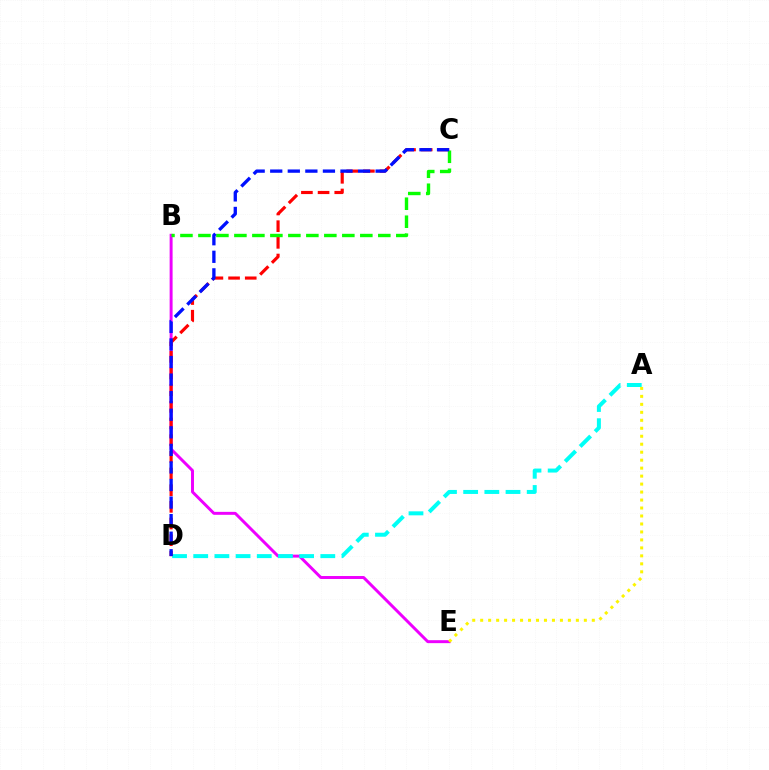{('B', 'E'): [{'color': '#ee00ff', 'line_style': 'solid', 'thickness': 2.13}], ('A', 'D'): [{'color': '#00fff6', 'line_style': 'dashed', 'thickness': 2.88}], ('A', 'E'): [{'color': '#fcf500', 'line_style': 'dotted', 'thickness': 2.17}], ('C', 'D'): [{'color': '#ff0000', 'line_style': 'dashed', 'thickness': 2.26}, {'color': '#0010ff', 'line_style': 'dashed', 'thickness': 2.39}], ('B', 'C'): [{'color': '#08ff00', 'line_style': 'dashed', 'thickness': 2.44}]}